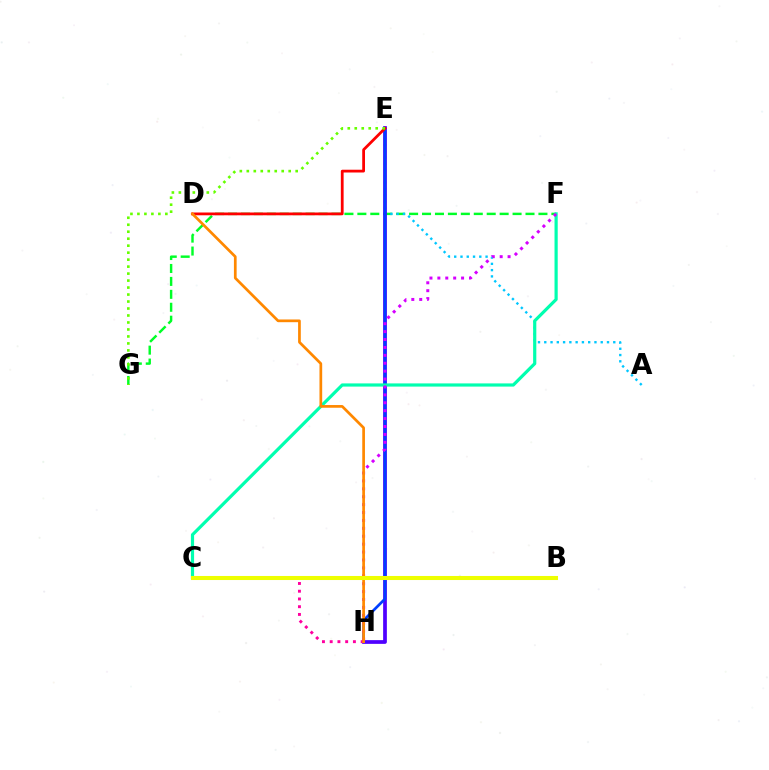{('F', 'G'): [{'color': '#00ff27', 'line_style': 'dashed', 'thickness': 1.76}], ('A', 'E'): [{'color': '#00c7ff', 'line_style': 'dotted', 'thickness': 1.7}], ('E', 'H'): [{'color': '#4f00ff', 'line_style': 'solid', 'thickness': 2.68}, {'color': '#003fff', 'line_style': 'solid', 'thickness': 1.95}], ('C', 'F'): [{'color': '#00ffaf', 'line_style': 'solid', 'thickness': 2.3}], ('F', 'H'): [{'color': '#d600ff', 'line_style': 'dotted', 'thickness': 2.15}], ('C', 'H'): [{'color': '#ff00a0', 'line_style': 'dotted', 'thickness': 2.1}], ('D', 'E'): [{'color': '#ff0000', 'line_style': 'solid', 'thickness': 2.0}], ('D', 'H'): [{'color': '#ff8800', 'line_style': 'solid', 'thickness': 1.95}], ('B', 'C'): [{'color': '#eeff00', 'line_style': 'solid', 'thickness': 2.92}], ('E', 'G'): [{'color': '#66ff00', 'line_style': 'dotted', 'thickness': 1.9}]}